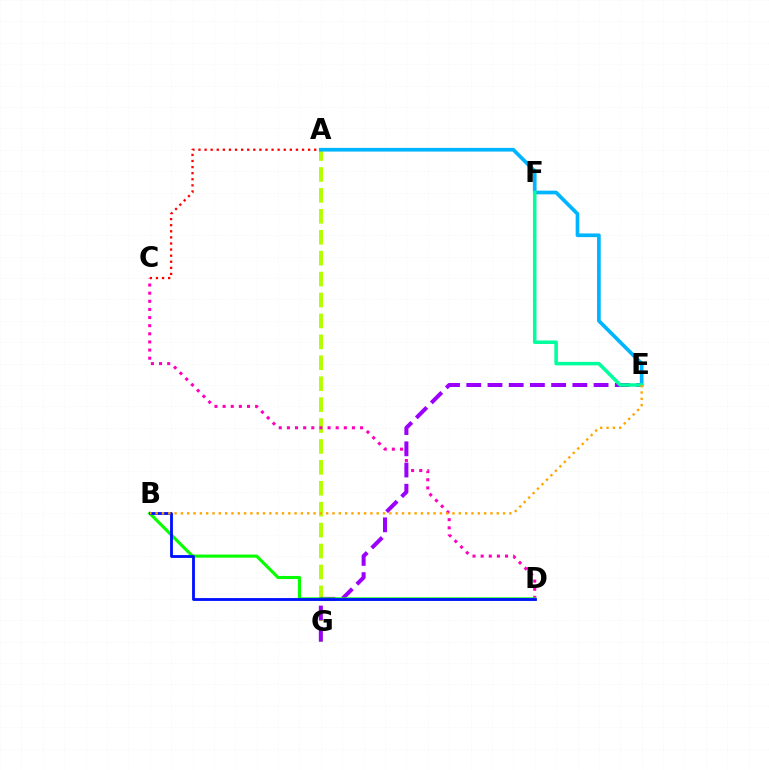{('A', 'G'): [{'color': '#b3ff00', 'line_style': 'dashed', 'thickness': 2.84}], ('C', 'D'): [{'color': '#ff00bd', 'line_style': 'dotted', 'thickness': 2.21}], ('E', 'G'): [{'color': '#9b00ff', 'line_style': 'dashed', 'thickness': 2.88}], ('B', 'D'): [{'color': '#08ff00', 'line_style': 'solid', 'thickness': 2.23}, {'color': '#0010ff', 'line_style': 'solid', 'thickness': 2.03}], ('A', 'C'): [{'color': '#ff0000', 'line_style': 'dotted', 'thickness': 1.65}], ('A', 'E'): [{'color': '#00b5ff', 'line_style': 'solid', 'thickness': 2.66}], ('E', 'F'): [{'color': '#00ff9d', 'line_style': 'solid', 'thickness': 2.54}], ('B', 'E'): [{'color': '#ffa500', 'line_style': 'dotted', 'thickness': 1.72}]}